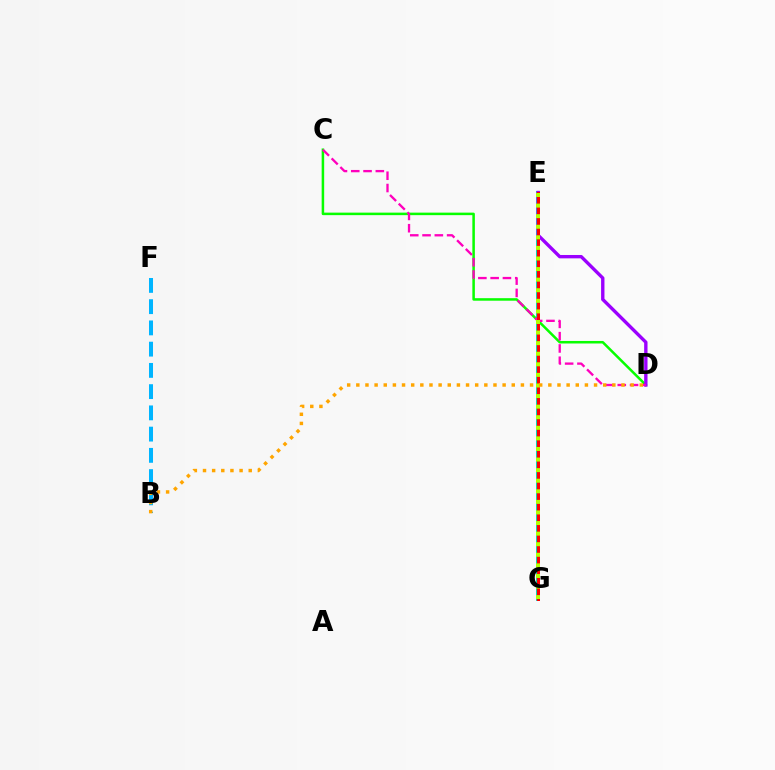{('E', 'G'): [{'color': '#0010ff', 'line_style': 'solid', 'thickness': 2.53}, {'color': '#00ff9d', 'line_style': 'solid', 'thickness': 2.57}, {'color': '#ff0000', 'line_style': 'solid', 'thickness': 2.15}, {'color': '#b3ff00', 'line_style': 'dotted', 'thickness': 2.88}], ('C', 'D'): [{'color': '#08ff00', 'line_style': 'solid', 'thickness': 1.82}, {'color': '#ff00bd', 'line_style': 'dashed', 'thickness': 1.67}], ('D', 'E'): [{'color': '#9b00ff', 'line_style': 'solid', 'thickness': 2.42}], ('B', 'F'): [{'color': '#00b5ff', 'line_style': 'dashed', 'thickness': 2.89}], ('B', 'D'): [{'color': '#ffa500', 'line_style': 'dotted', 'thickness': 2.48}]}